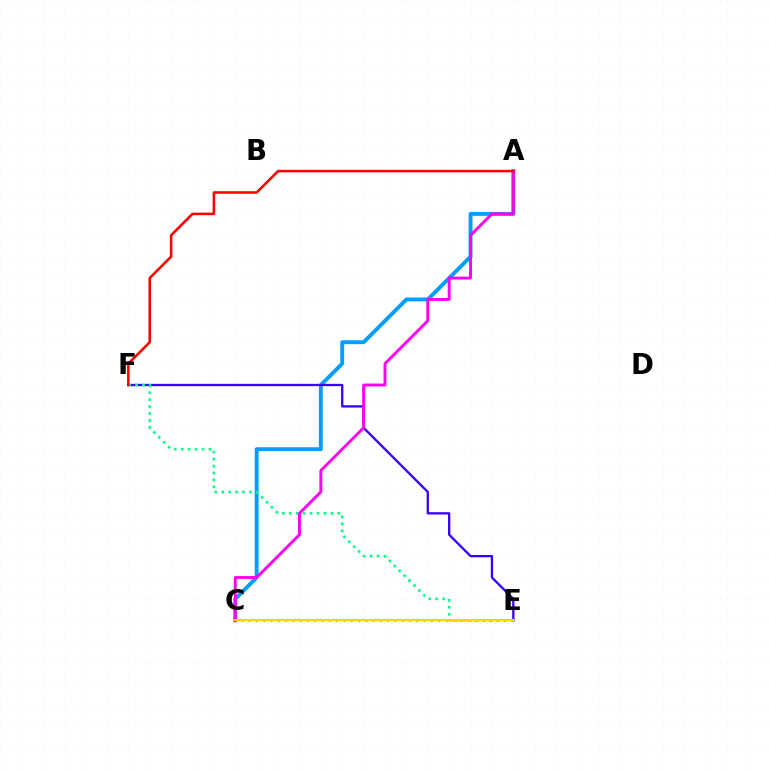{('A', 'C'): [{'color': '#009eff', 'line_style': 'solid', 'thickness': 2.8}, {'color': '#ff00ed', 'line_style': 'solid', 'thickness': 2.08}], ('E', 'F'): [{'color': '#3700ff', 'line_style': 'solid', 'thickness': 1.66}, {'color': '#00ff86', 'line_style': 'dotted', 'thickness': 1.89}], ('C', 'E'): [{'color': '#4fff00', 'line_style': 'dotted', 'thickness': 1.98}, {'color': '#ffd500', 'line_style': 'solid', 'thickness': 1.54}], ('A', 'F'): [{'color': '#ff0000', 'line_style': 'solid', 'thickness': 1.84}]}